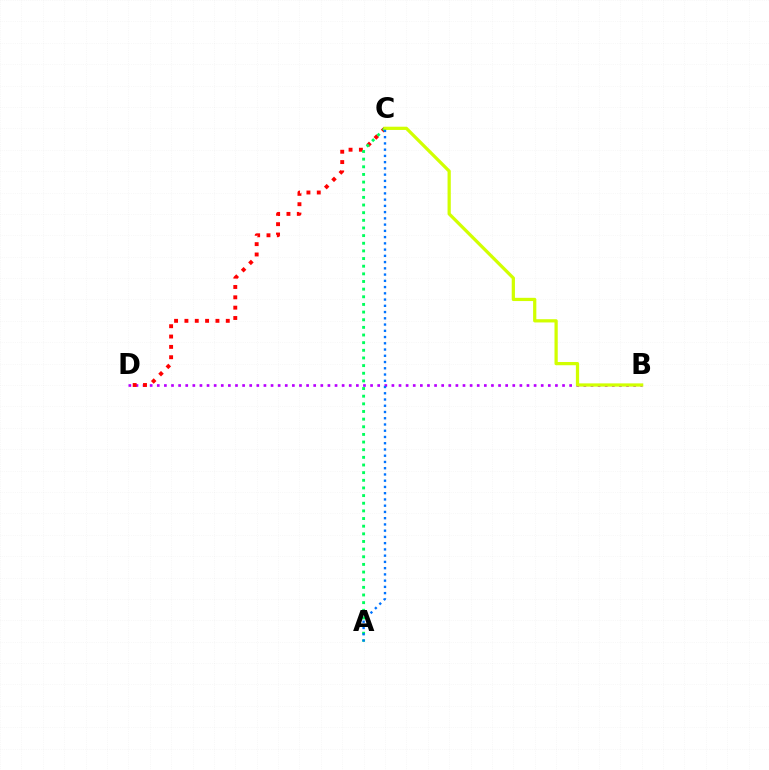{('B', 'D'): [{'color': '#b900ff', 'line_style': 'dotted', 'thickness': 1.93}], ('C', 'D'): [{'color': '#ff0000', 'line_style': 'dotted', 'thickness': 2.81}], ('A', 'C'): [{'color': '#00ff5c', 'line_style': 'dotted', 'thickness': 2.08}, {'color': '#0074ff', 'line_style': 'dotted', 'thickness': 1.7}], ('B', 'C'): [{'color': '#d1ff00', 'line_style': 'solid', 'thickness': 2.33}]}